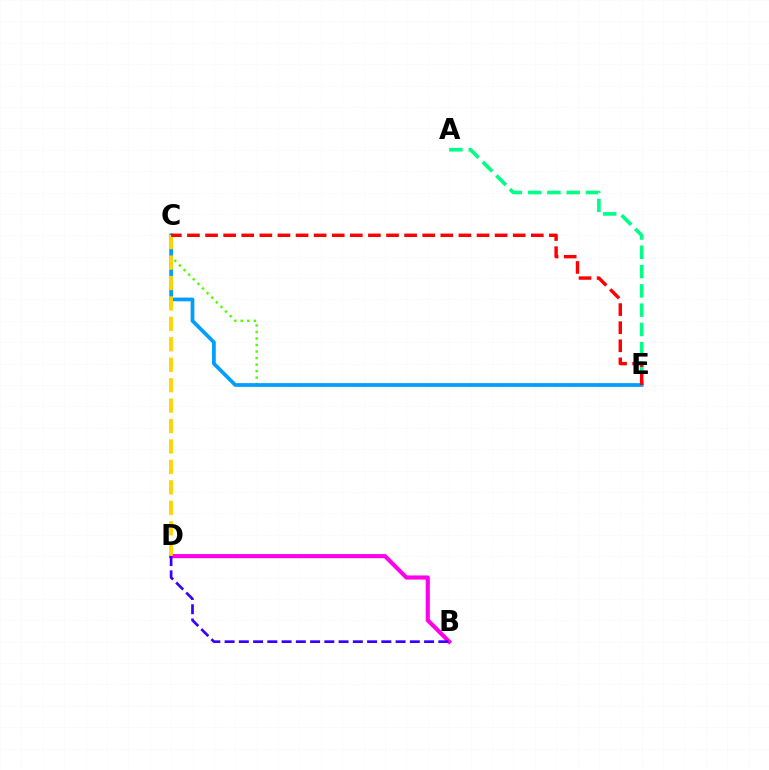{('A', 'E'): [{'color': '#00ff86', 'line_style': 'dashed', 'thickness': 2.62}], ('B', 'D'): [{'color': '#ff00ed', 'line_style': 'solid', 'thickness': 2.97}, {'color': '#3700ff', 'line_style': 'dashed', 'thickness': 1.94}], ('C', 'E'): [{'color': '#4fff00', 'line_style': 'dotted', 'thickness': 1.77}, {'color': '#009eff', 'line_style': 'solid', 'thickness': 2.69}, {'color': '#ff0000', 'line_style': 'dashed', 'thickness': 2.46}], ('C', 'D'): [{'color': '#ffd500', 'line_style': 'dashed', 'thickness': 2.78}]}